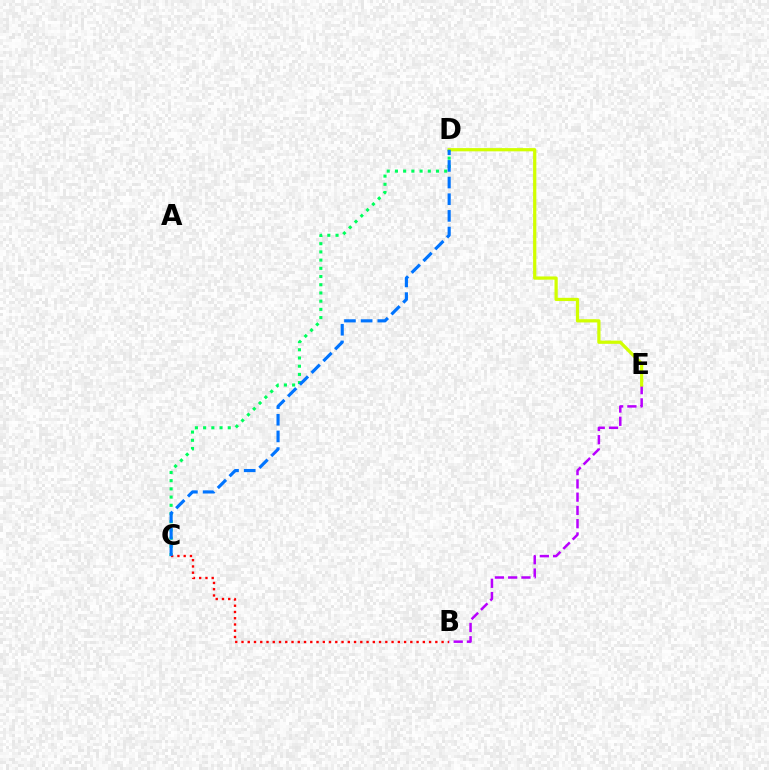{('C', 'D'): [{'color': '#00ff5c', 'line_style': 'dotted', 'thickness': 2.23}, {'color': '#0074ff', 'line_style': 'dashed', 'thickness': 2.26}], ('B', 'E'): [{'color': '#b900ff', 'line_style': 'dashed', 'thickness': 1.8}], ('D', 'E'): [{'color': '#d1ff00', 'line_style': 'solid', 'thickness': 2.33}], ('B', 'C'): [{'color': '#ff0000', 'line_style': 'dotted', 'thickness': 1.7}]}